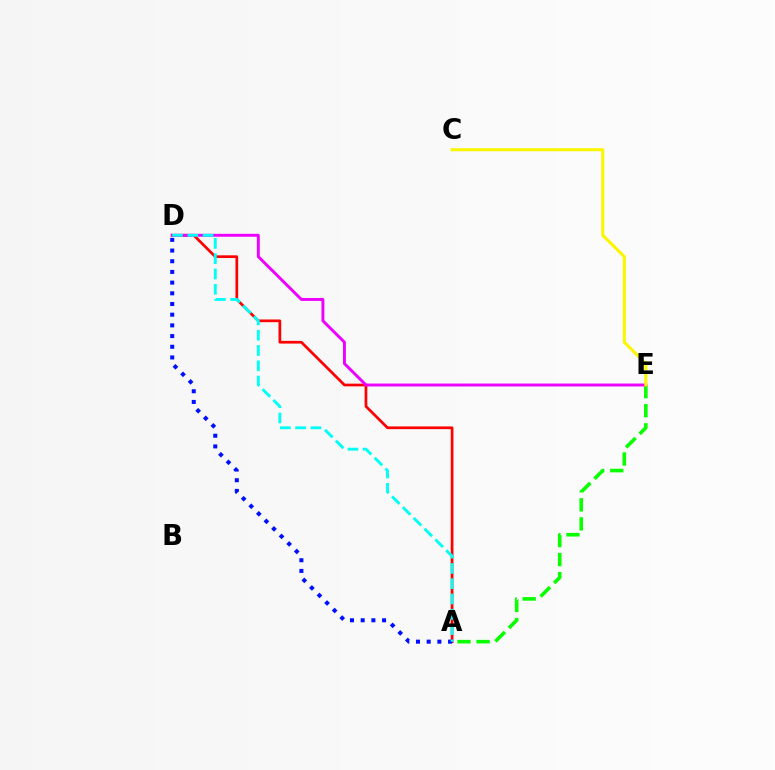{('A', 'D'): [{'color': '#ff0000', 'line_style': 'solid', 'thickness': 1.95}, {'color': '#0010ff', 'line_style': 'dotted', 'thickness': 2.9}, {'color': '#00fff6', 'line_style': 'dashed', 'thickness': 2.08}], ('A', 'E'): [{'color': '#08ff00', 'line_style': 'dashed', 'thickness': 2.59}], ('D', 'E'): [{'color': '#ee00ff', 'line_style': 'solid', 'thickness': 2.1}], ('C', 'E'): [{'color': '#fcf500', 'line_style': 'solid', 'thickness': 2.22}]}